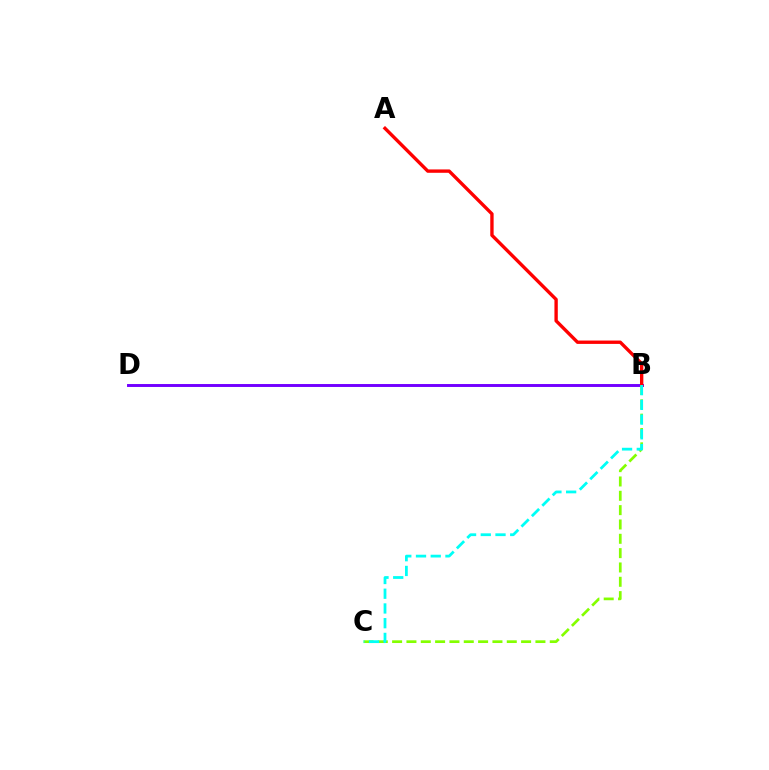{('B', 'D'): [{'color': '#7200ff', 'line_style': 'solid', 'thickness': 2.11}], ('A', 'B'): [{'color': '#ff0000', 'line_style': 'solid', 'thickness': 2.42}], ('B', 'C'): [{'color': '#84ff00', 'line_style': 'dashed', 'thickness': 1.95}, {'color': '#00fff6', 'line_style': 'dashed', 'thickness': 2.0}]}